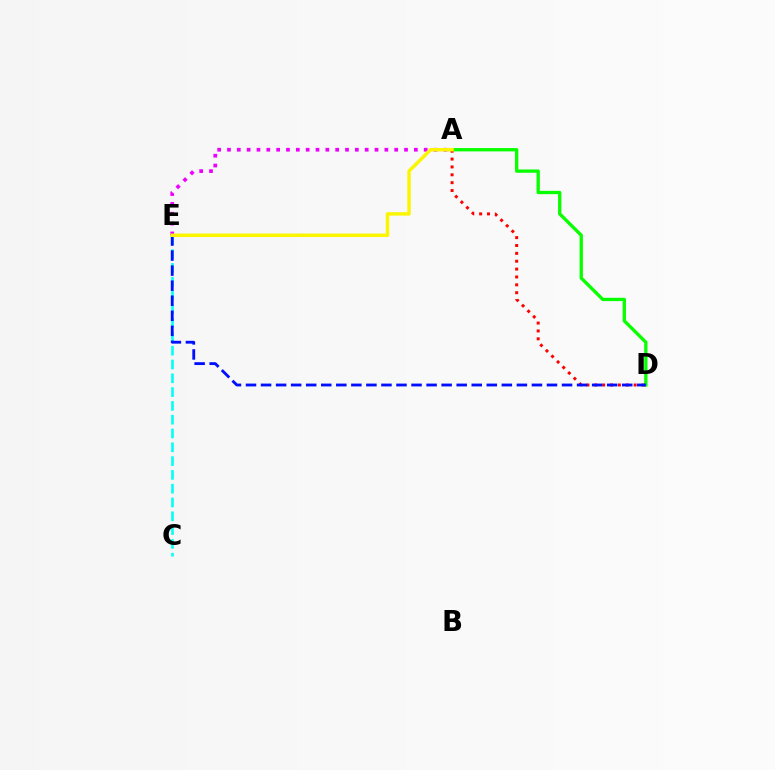{('A', 'D'): [{'color': '#08ff00', 'line_style': 'solid', 'thickness': 2.39}, {'color': '#ff0000', 'line_style': 'dotted', 'thickness': 2.14}], ('A', 'E'): [{'color': '#ee00ff', 'line_style': 'dotted', 'thickness': 2.67}, {'color': '#fcf500', 'line_style': 'solid', 'thickness': 2.49}], ('C', 'E'): [{'color': '#00fff6', 'line_style': 'dashed', 'thickness': 1.87}], ('D', 'E'): [{'color': '#0010ff', 'line_style': 'dashed', 'thickness': 2.04}]}